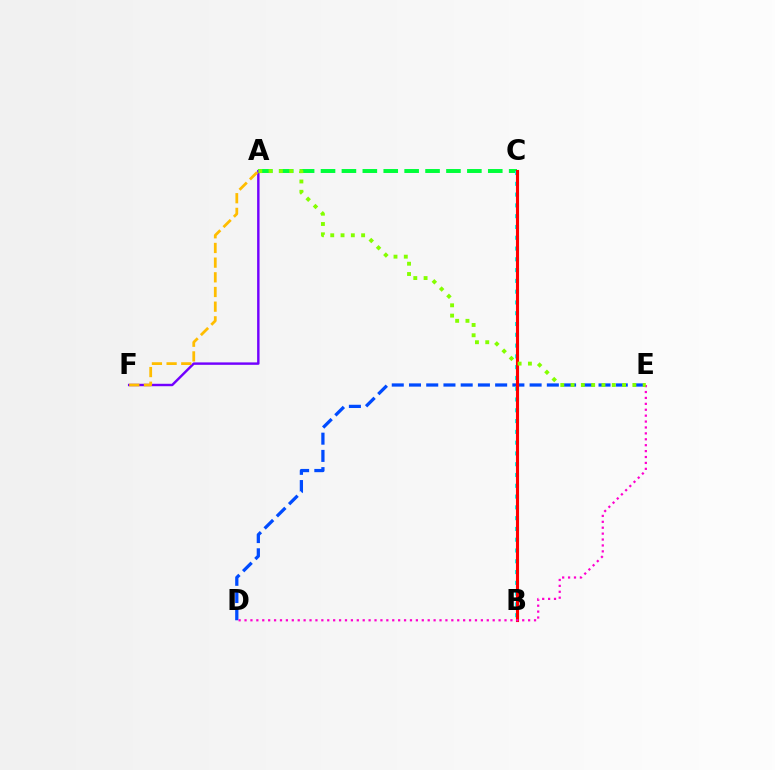{('D', 'E'): [{'color': '#004bff', 'line_style': 'dashed', 'thickness': 2.34}, {'color': '#ff00cf', 'line_style': 'dotted', 'thickness': 1.61}], ('A', 'C'): [{'color': '#00ff39', 'line_style': 'dashed', 'thickness': 2.84}], ('B', 'C'): [{'color': '#00fff6', 'line_style': 'dotted', 'thickness': 2.93}, {'color': '#ff0000', 'line_style': 'solid', 'thickness': 2.24}], ('A', 'F'): [{'color': '#7200ff', 'line_style': 'solid', 'thickness': 1.75}, {'color': '#ffbd00', 'line_style': 'dashed', 'thickness': 1.99}], ('A', 'E'): [{'color': '#84ff00', 'line_style': 'dotted', 'thickness': 2.8}]}